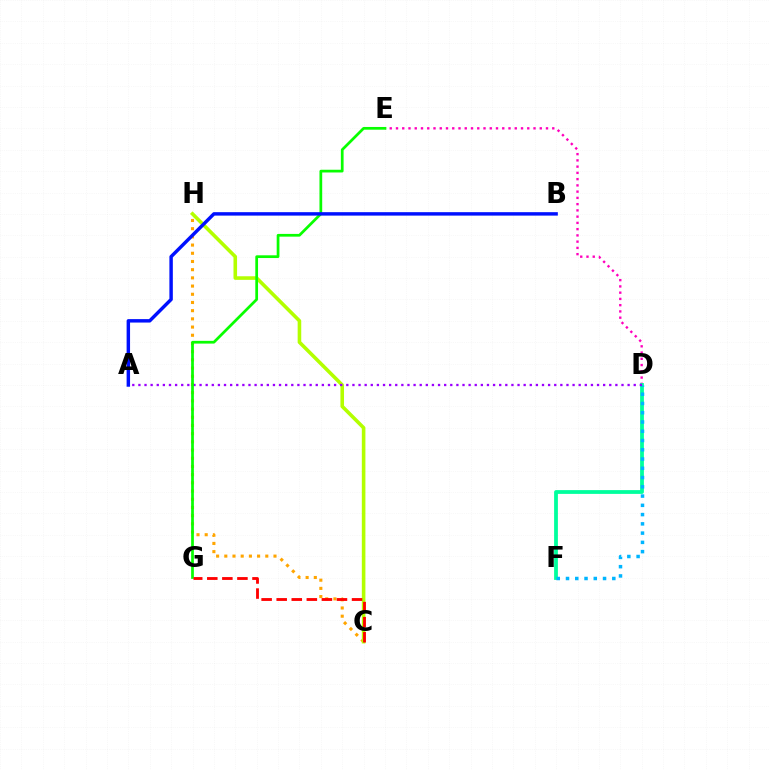{('C', 'H'): [{'color': '#ffa500', 'line_style': 'dotted', 'thickness': 2.23}, {'color': '#b3ff00', 'line_style': 'solid', 'thickness': 2.58}], ('D', 'E'): [{'color': '#ff00bd', 'line_style': 'dotted', 'thickness': 1.7}], ('D', 'F'): [{'color': '#00ff9d', 'line_style': 'solid', 'thickness': 2.72}, {'color': '#00b5ff', 'line_style': 'dotted', 'thickness': 2.52}], ('A', 'D'): [{'color': '#9b00ff', 'line_style': 'dotted', 'thickness': 1.66}], ('E', 'G'): [{'color': '#08ff00', 'line_style': 'solid', 'thickness': 1.97}], ('C', 'G'): [{'color': '#ff0000', 'line_style': 'dashed', 'thickness': 2.05}], ('A', 'B'): [{'color': '#0010ff', 'line_style': 'solid', 'thickness': 2.48}]}